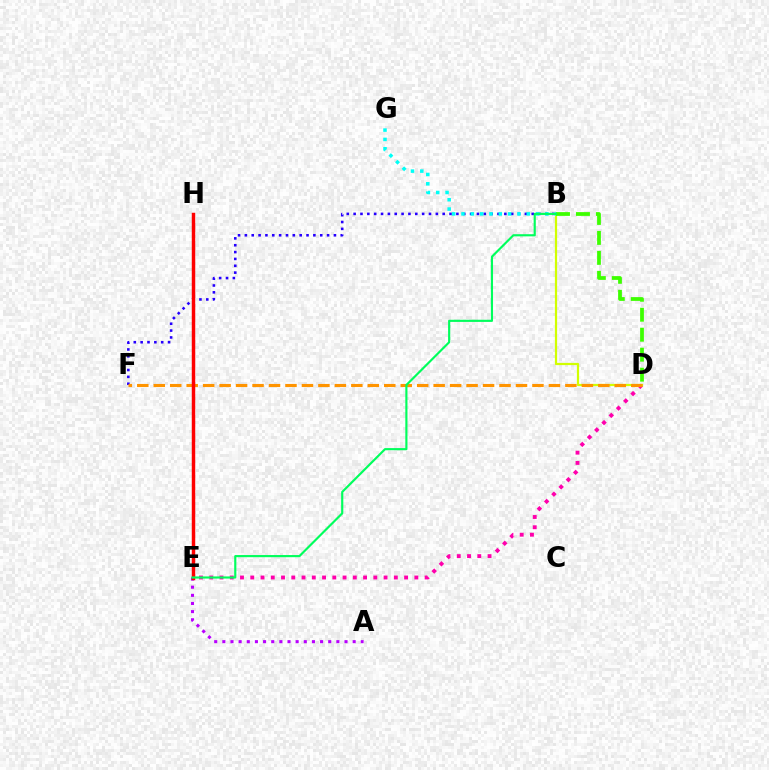{('D', 'E'): [{'color': '#ff00ac', 'line_style': 'dotted', 'thickness': 2.79}], ('B', 'D'): [{'color': '#d1ff00', 'line_style': 'solid', 'thickness': 1.6}, {'color': '#3dff00', 'line_style': 'dashed', 'thickness': 2.71}], ('B', 'F'): [{'color': '#2500ff', 'line_style': 'dotted', 'thickness': 1.86}], ('A', 'E'): [{'color': '#b900ff', 'line_style': 'dotted', 'thickness': 2.21}], ('E', 'H'): [{'color': '#0074ff', 'line_style': 'solid', 'thickness': 2.17}, {'color': '#ff0000', 'line_style': 'solid', 'thickness': 2.48}], ('D', 'F'): [{'color': '#ff9400', 'line_style': 'dashed', 'thickness': 2.24}], ('B', 'G'): [{'color': '#00fff6', 'line_style': 'dotted', 'thickness': 2.53}], ('B', 'E'): [{'color': '#00ff5c', 'line_style': 'solid', 'thickness': 1.55}]}